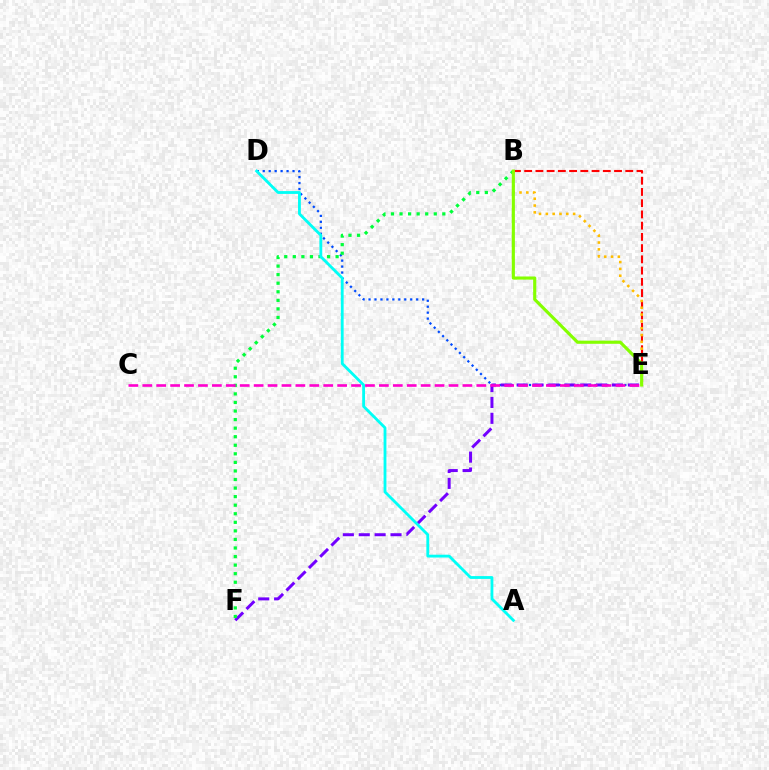{('D', 'E'): [{'color': '#004bff', 'line_style': 'dotted', 'thickness': 1.62}], ('E', 'F'): [{'color': '#7200ff', 'line_style': 'dashed', 'thickness': 2.16}], ('B', 'E'): [{'color': '#ff0000', 'line_style': 'dashed', 'thickness': 1.53}, {'color': '#ffbd00', 'line_style': 'dotted', 'thickness': 1.85}, {'color': '#84ff00', 'line_style': 'solid', 'thickness': 2.26}], ('B', 'F'): [{'color': '#00ff39', 'line_style': 'dotted', 'thickness': 2.33}], ('C', 'E'): [{'color': '#ff00cf', 'line_style': 'dashed', 'thickness': 1.89}], ('A', 'D'): [{'color': '#00fff6', 'line_style': 'solid', 'thickness': 2.03}]}